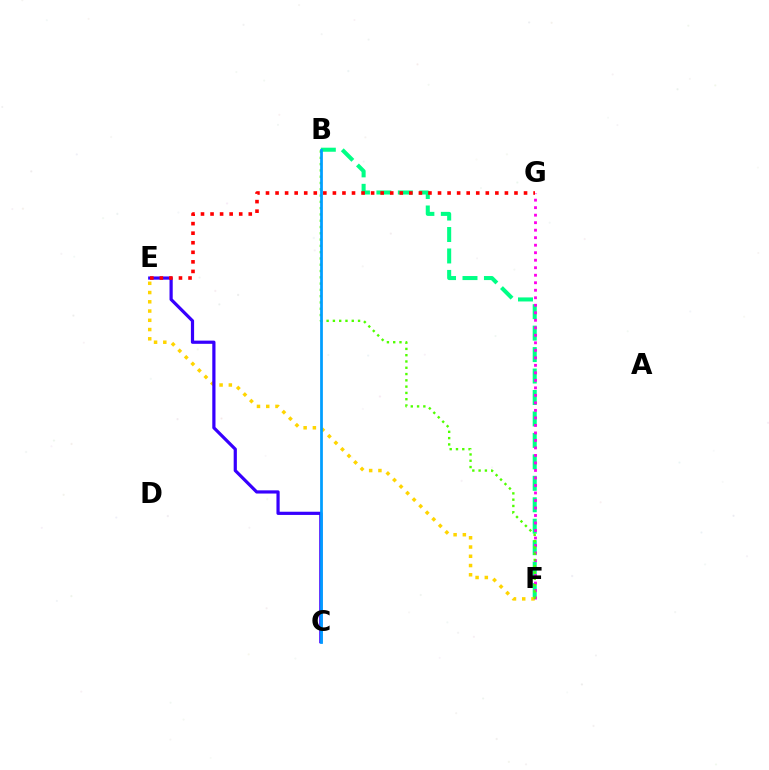{('B', 'F'): [{'color': '#00ff86', 'line_style': 'dashed', 'thickness': 2.91}, {'color': '#4fff00', 'line_style': 'dotted', 'thickness': 1.71}], ('E', 'F'): [{'color': '#ffd500', 'line_style': 'dotted', 'thickness': 2.51}], ('F', 'G'): [{'color': '#ff00ed', 'line_style': 'dotted', 'thickness': 2.04}], ('C', 'E'): [{'color': '#3700ff', 'line_style': 'solid', 'thickness': 2.31}], ('E', 'G'): [{'color': '#ff0000', 'line_style': 'dotted', 'thickness': 2.6}], ('B', 'C'): [{'color': '#009eff', 'line_style': 'solid', 'thickness': 1.98}]}